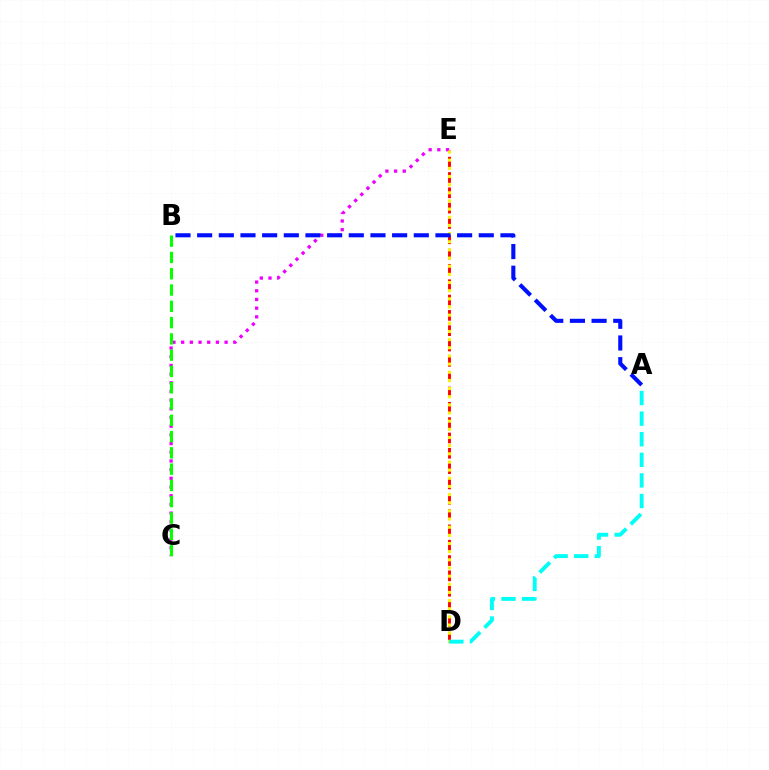{('D', 'E'): [{'color': '#ff0000', 'line_style': 'dashed', 'thickness': 2.08}, {'color': '#fcf500', 'line_style': 'dotted', 'thickness': 2.22}], ('C', 'E'): [{'color': '#ee00ff', 'line_style': 'dotted', 'thickness': 2.36}], ('B', 'C'): [{'color': '#08ff00', 'line_style': 'dashed', 'thickness': 2.21}], ('A', 'B'): [{'color': '#0010ff', 'line_style': 'dashed', 'thickness': 2.94}], ('A', 'D'): [{'color': '#00fff6', 'line_style': 'dashed', 'thickness': 2.8}]}